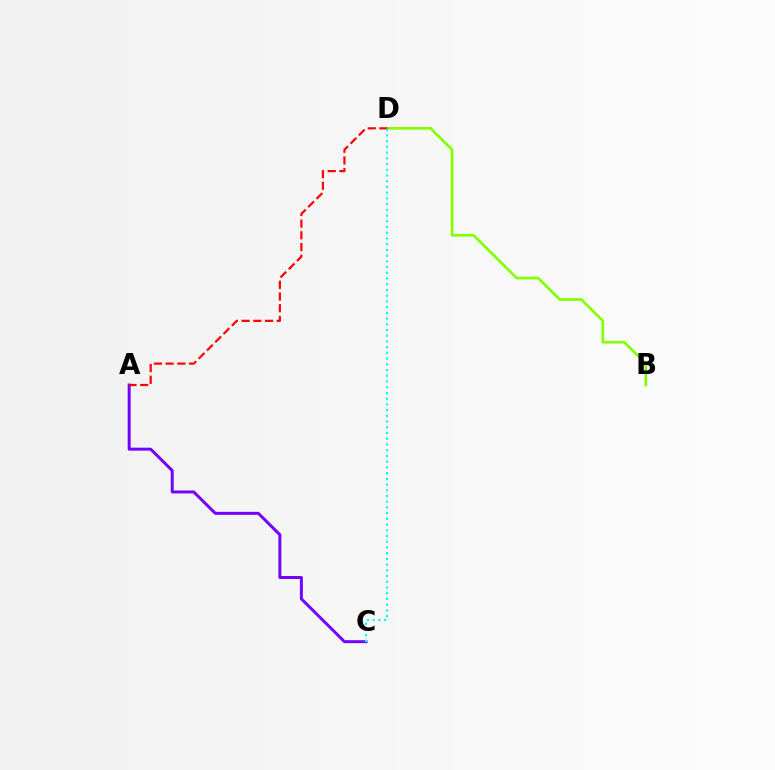{('B', 'D'): [{'color': '#84ff00', 'line_style': 'solid', 'thickness': 1.93}], ('A', 'C'): [{'color': '#7200ff', 'line_style': 'solid', 'thickness': 2.13}], ('A', 'D'): [{'color': '#ff0000', 'line_style': 'dashed', 'thickness': 1.59}], ('C', 'D'): [{'color': '#00fff6', 'line_style': 'dotted', 'thickness': 1.55}]}